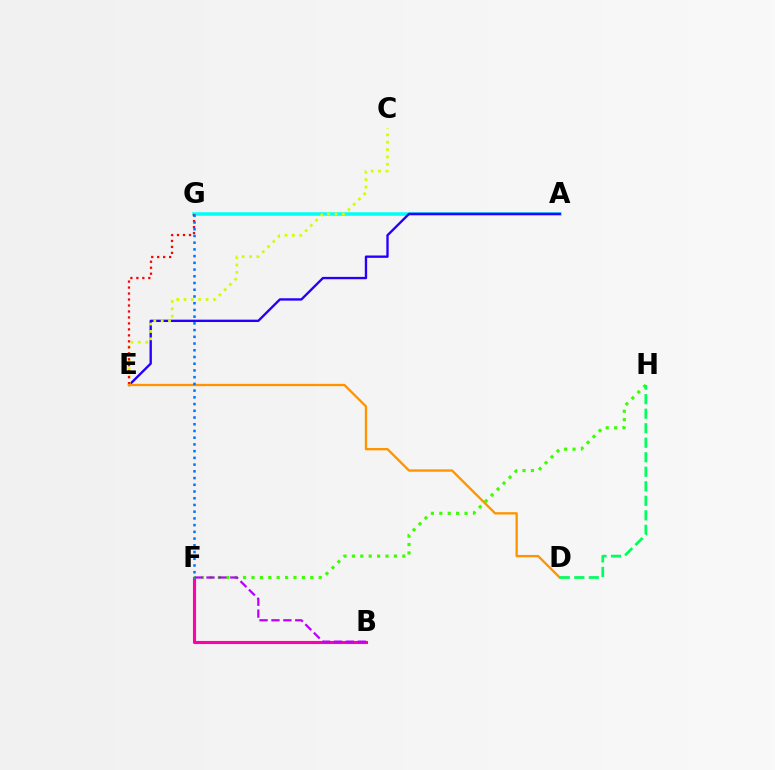{('A', 'G'): [{'color': '#00fff6', 'line_style': 'solid', 'thickness': 2.53}], ('A', 'E'): [{'color': '#2500ff', 'line_style': 'solid', 'thickness': 1.7}], ('B', 'F'): [{'color': '#ff00ac', 'line_style': 'solid', 'thickness': 2.24}, {'color': '#b900ff', 'line_style': 'dashed', 'thickness': 1.62}], ('F', 'H'): [{'color': '#3dff00', 'line_style': 'dotted', 'thickness': 2.28}], ('C', 'E'): [{'color': '#d1ff00', 'line_style': 'dotted', 'thickness': 2.0}], ('E', 'G'): [{'color': '#ff0000', 'line_style': 'dotted', 'thickness': 1.62}], ('D', 'E'): [{'color': '#ff9400', 'line_style': 'solid', 'thickness': 1.68}], ('D', 'H'): [{'color': '#00ff5c', 'line_style': 'dashed', 'thickness': 1.97}], ('F', 'G'): [{'color': '#0074ff', 'line_style': 'dotted', 'thickness': 1.83}]}